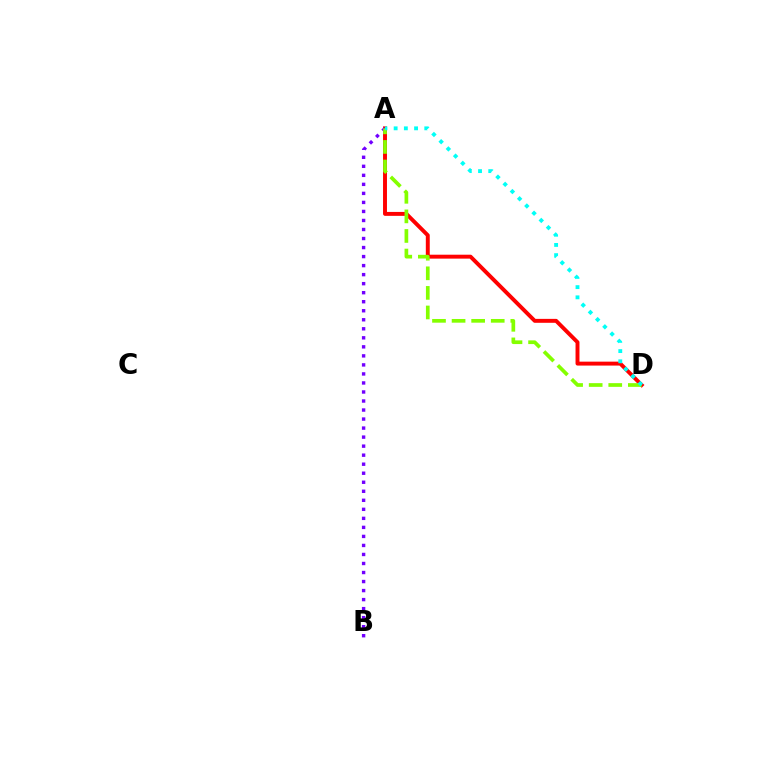{('A', 'D'): [{'color': '#ff0000', 'line_style': 'solid', 'thickness': 2.83}, {'color': '#84ff00', 'line_style': 'dashed', 'thickness': 2.66}, {'color': '#00fff6', 'line_style': 'dotted', 'thickness': 2.77}], ('A', 'B'): [{'color': '#7200ff', 'line_style': 'dotted', 'thickness': 2.45}]}